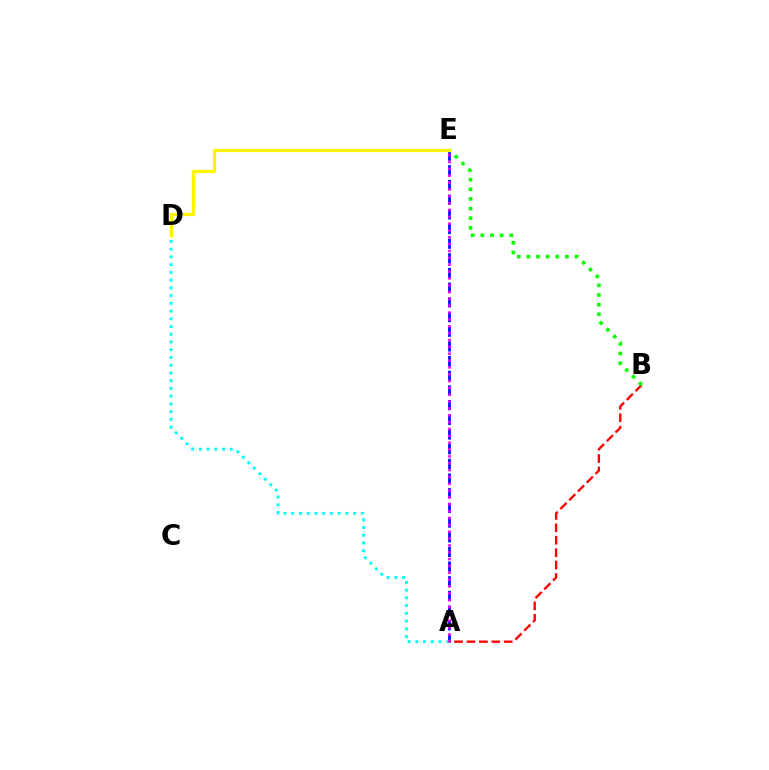{('A', 'E'): [{'color': '#0010ff', 'line_style': 'dashed', 'thickness': 1.99}, {'color': '#ee00ff', 'line_style': 'dotted', 'thickness': 1.86}], ('A', 'D'): [{'color': '#00fff6', 'line_style': 'dotted', 'thickness': 2.1}], ('A', 'B'): [{'color': '#ff0000', 'line_style': 'dashed', 'thickness': 1.69}], ('B', 'E'): [{'color': '#08ff00', 'line_style': 'dotted', 'thickness': 2.62}], ('D', 'E'): [{'color': '#fcf500', 'line_style': 'solid', 'thickness': 2.39}]}